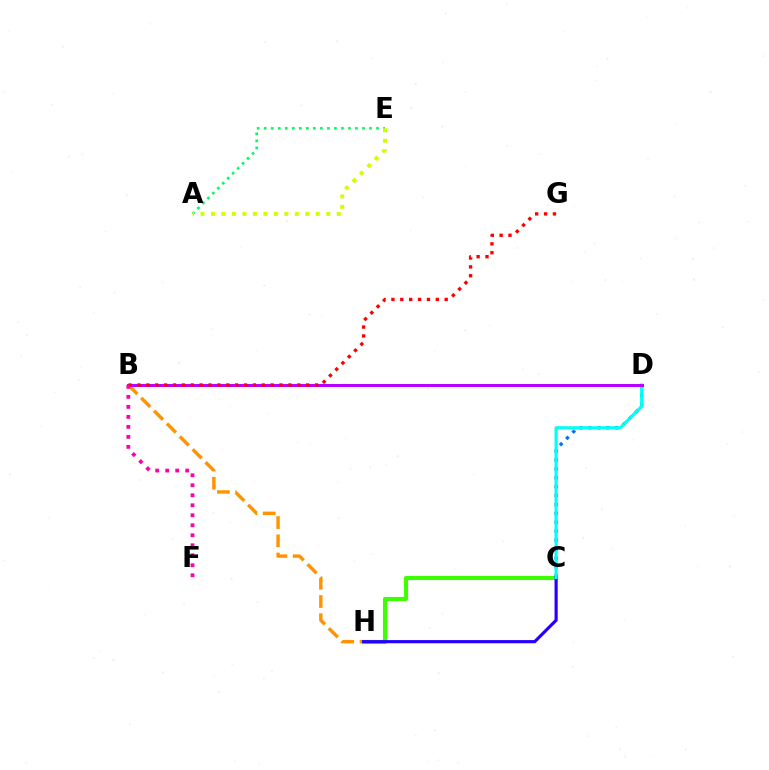{('B', 'H'): [{'color': '#ff9400', 'line_style': 'dashed', 'thickness': 2.47}], ('A', 'E'): [{'color': '#00ff5c', 'line_style': 'dotted', 'thickness': 1.91}, {'color': '#d1ff00', 'line_style': 'dotted', 'thickness': 2.85}], ('C', 'H'): [{'color': '#3dff00', 'line_style': 'solid', 'thickness': 2.98}, {'color': '#2500ff', 'line_style': 'solid', 'thickness': 2.28}], ('C', 'D'): [{'color': '#0074ff', 'line_style': 'dotted', 'thickness': 2.42}, {'color': '#00fff6', 'line_style': 'solid', 'thickness': 2.27}], ('B', 'D'): [{'color': '#b900ff', 'line_style': 'solid', 'thickness': 2.14}], ('B', 'G'): [{'color': '#ff0000', 'line_style': 'dotted', 'thickness': 2.41}], ('B', 'F'): [{'color': '#ff00ac', 'line_style': 'dotted', 'thickness': 2.72}]}